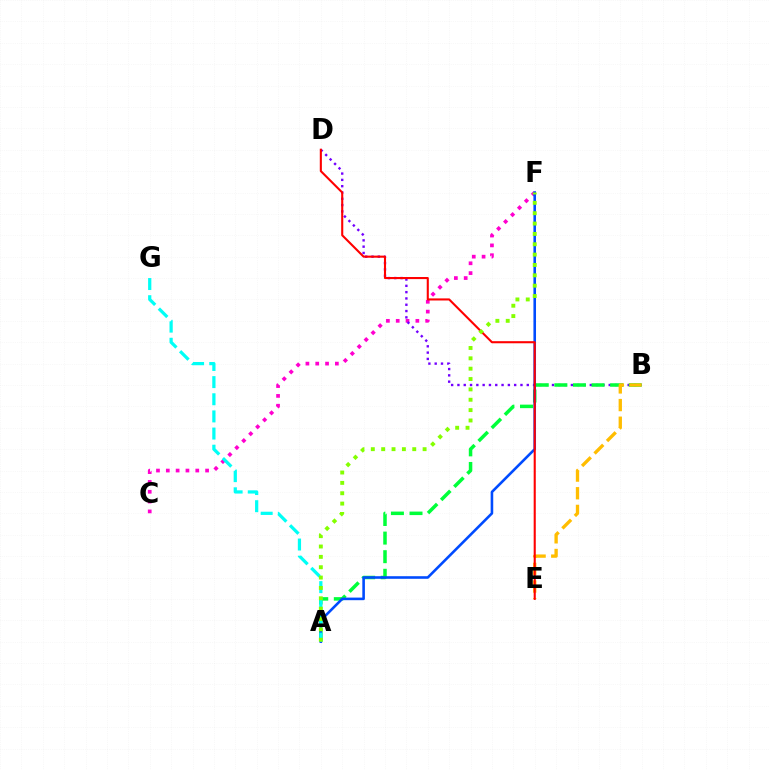{('C', 'F'): [{'color': '#ff00cf', 'line_style': 'dotted', 'thickness': 2.67}], ('B', 'D'): [{'color': '#7200ff', 'line_style': 'dotted', 'thickness': 1.71}], ('A', 'B'): [{'color': '#00ff39', 'line_style': 'dashed', 'thickness': 2.53}], ('A', 'F'): [{'color': '#004bff', 'line_style': 'solid', 'thickness': 1.86}, {'color': '#84ff00', 'line_style': 'dotted', 'thickness': 2.81}], ('B', 'E'): [{'color': '#ffbd00', 'line_style': 'dashed', 'thickness': 2.4}], ('A', 'G'): [{'color': '#00fff6', 'line_style': 'dashed', 'thickness': 2.33}], ('D', 'E'): [{'color': '#ff0000', 'line_style': 'solid', 'thickness': 1.51}]}